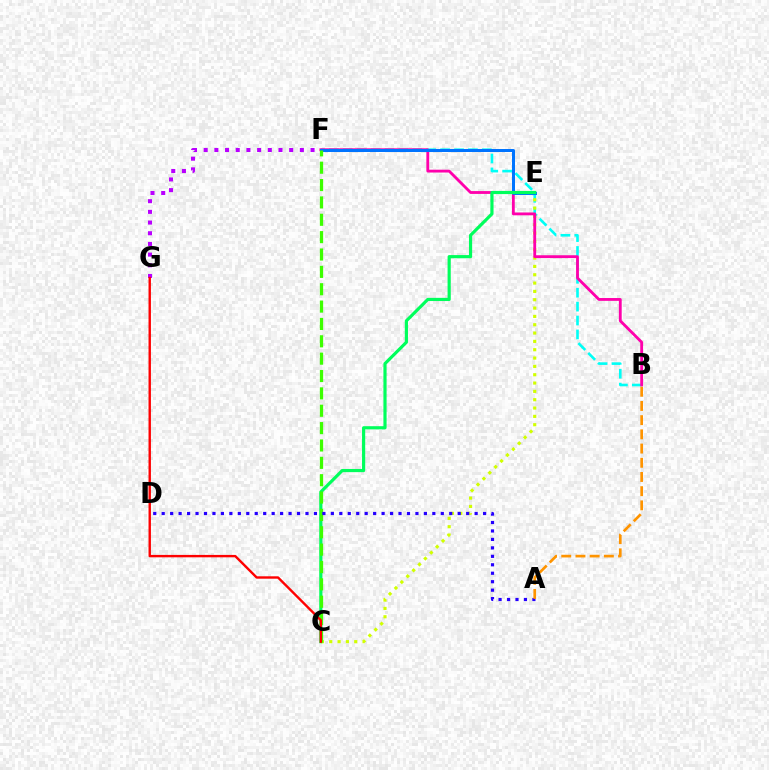{('B', 'F'): [{'color': '#00fff6', 'line_style': 'dashed', 'thickness': 1.89}, {'color': '#ff00ac', 'line_style': 'solid', 'thickness': 2.04}], ('C', 'E'): [{'color': '#d1ff00', 'line_style': 'dotted', 'thickness': 2.26}, {'color': '#00ff5c', 'line_style': 'solid', 'thickness': 2.28}], ('F', 'G'): [{'color': '#b900ff', 'line_style': 'dotted', 'thickness': 2.9}], ('E', 'F'): [{'color': '#0074ff', 'line_style': 'solid', 'thickness': 2.16}], ('C', 'F'): [{'color': '#3dff00', 'line_style': 'dashed', 'thickness': 2.36}], ('A', 'D'): [{'color': '#2500ff', 'line_style': 'dotted', 'thickness': 2.3}], ('C', 'G'): [{'color': '#ff0000', 'line_style': 'solid', 'thickness': 1.73}], ('A', 'B'): [{'color': '#ff9400', 'line_style': 'dashed', 'thickness': 1.93}]}